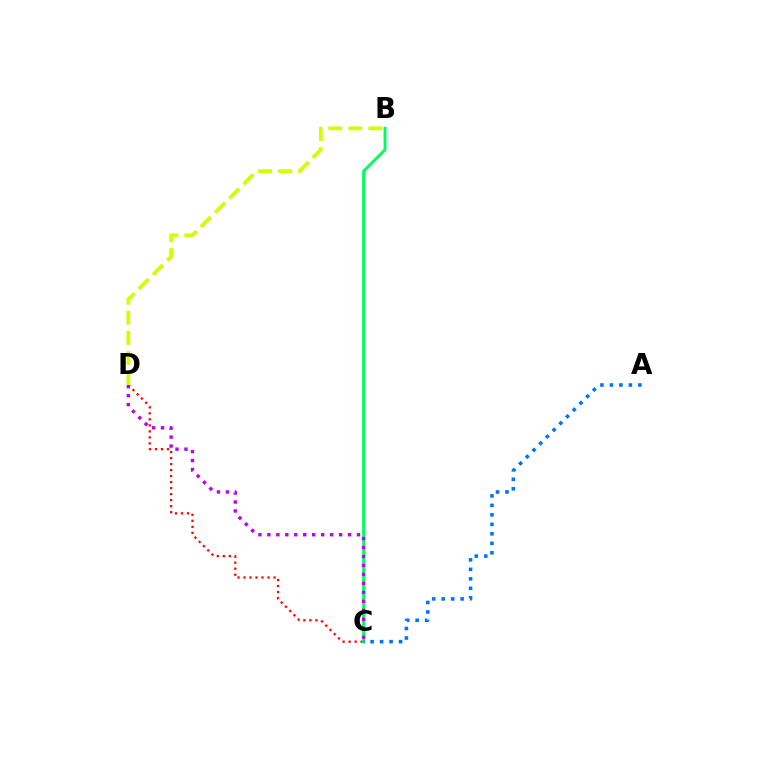{('C', 'D'): [{'color': '#ff0000', 'line_style': 'dotted', 'thickness': 1.63}, {'color': '#b900ff', 'line_style': 'dotted', 'thickness': 2.44}], ('B', 'D'): [{'color': '#d1ff00', 'line_style': 'dashed', 'thickness': 2.73}], ('B', 'C'): [{'color': '#00ff5c', 'line_style': 'solid', 'thickness': 2.11}], ('A', 'C'): [{'color': '#0074ff', 'line_style': 'dotted', 'thickness': 2.58}]}